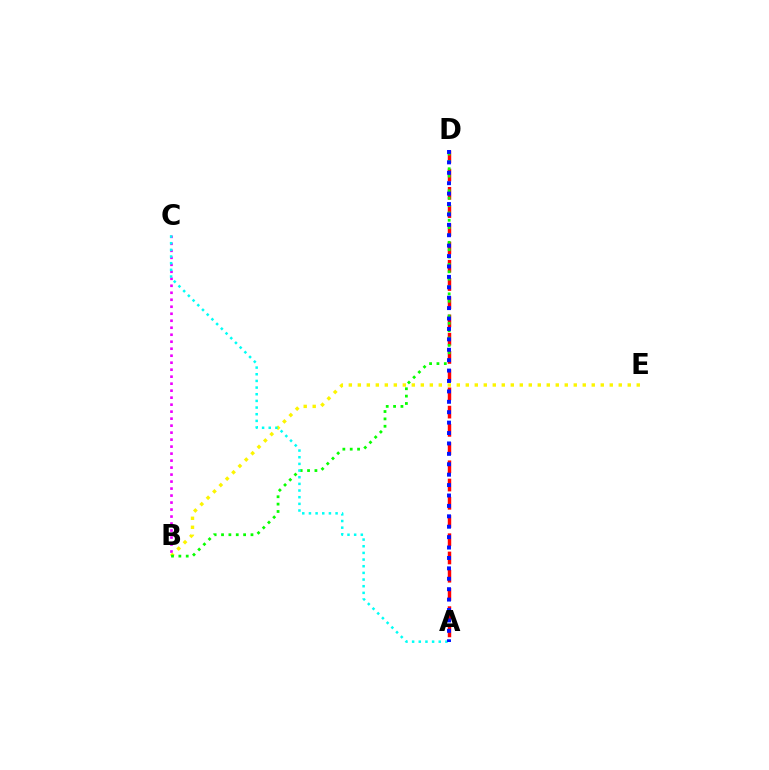{('B', 'C'): [{'color': '#ee00ff', 'line_style': 'dotted', 'thickness': 1.9}], ('B', 'E'): [{'color': '#fcf500', 'line_style': 'dotted', 'thickness': 2.44}], ('A', 'D'): [{'color': '#ff0000', 'line_style': 'dashed', 'thickness': 2.48}, {'color': '#0010ff', 'line_style': 'dotted', 'thickness': 2.83}], ('B', 'D'): [{'color': '#08ff00', 'line_style': 'dotted', 'thickness': 2.0}], ('A', 'C'): [{'color': '#00fff6', 'line_style': 'dotted', 'thickness': 1.81}]}